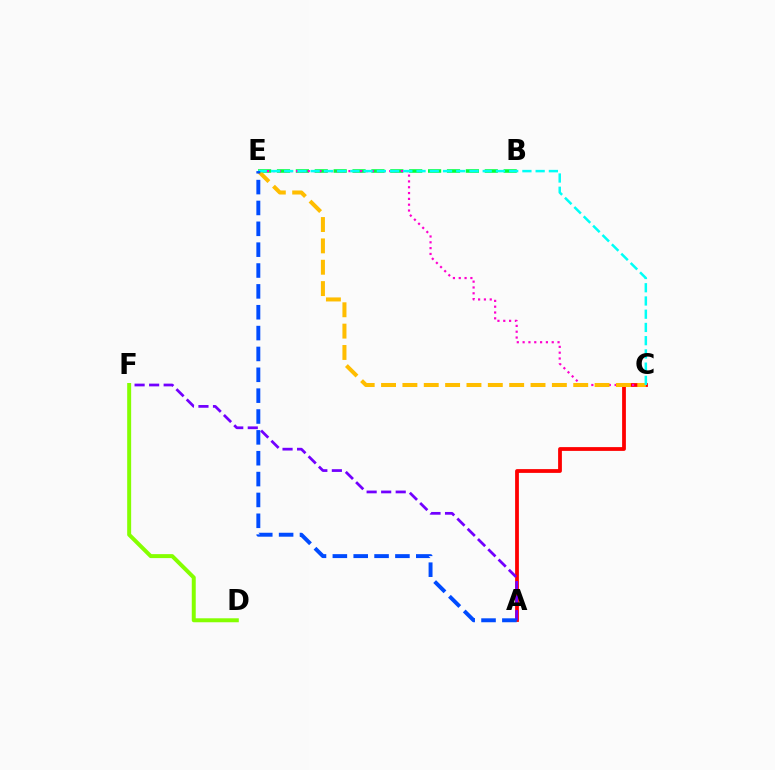{('A', 'C'): [{'color': '#ff0000', 'line_style': 'solid', 'thickness': 2.72}], ('A', 'F'): [{'color': '#7200ff', 'line_style': 'dashed', 'thickness': 1.97}], ('B', 'E'): [{'color': '#00ff39', 'line_style': 'dashed', 'thickness': 2.57}], ('C', 'E'): [{'color': '#ff00cf', 'line_style': 'dotted', 'thickness': 1.58}, {'color': '#ffbd00', 'line_style': 'dashed', 'thickness': 2.9}, {'color': '#00fff6', 'line_style': 'dashed', 'thickness': 1.8}], ('D', 'F'): [{'color': '#84ff00', 'line_style': 'solid', 'thickness': 2.86}], ('A', 'E'): [{'color': '#004bff', 'line_style': 'dashed', 'thickness': 2.83}]}